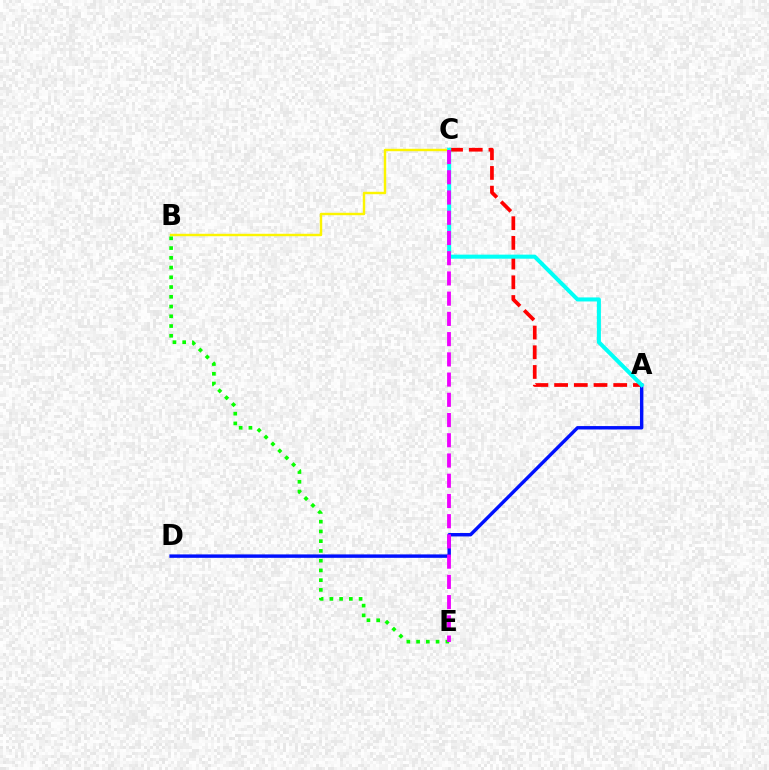{('A', 'C'): [{'color': '#ff0000', 'line_style': 'dashed', 'thickness': 2.68}, {'color': '#00fff6', 'line_style': 'solid', 'thickness': 2.91}], ('A', 'D'): [{'color': '#0010ff', 'line_style': 'solid', 'thickness': 2.46}], ('B', 'C'): [{'color': '#fcf500', 'line_style': 'solid', 'thickness': 1.76}], ('B', 'E'): [{'color': '#08ff00', 'line_style': 'dotted', 'thickness': 2.65}], ('C', 'E'): [{'color': '#ee00ff', 'line_style': 'dashed', 'thickness': 2.75}]}